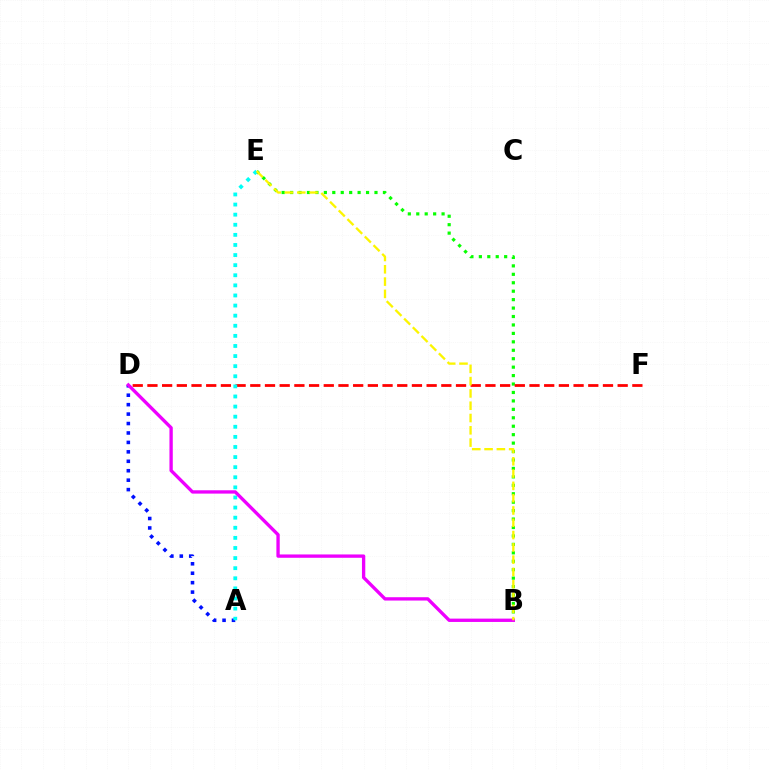{('A', 'D'): [{'color': '#0010ff', 'line_style': 'dotted', 'thickness': 2.56}], ('B', 'E'): [{'color': '#08ff00', 'line_style': 'dotted', 'thickness': 2.29}, {'color': '#fcf500', 'line_style': 'dashed', 'thickness': 1.67}], ('D', 'F'): [{'color': '#ff0000', 'line_style': 'dashed', 'thickness': 2.0}], ('A', 'E'): [{'color': '#00fff6', 'line_style': 'dotted', 'thickness': 2.74}], ('B', 'D'): [{'color': '#ee00ff', 'line_style': 'solid', 'thickness': 2.4}]}